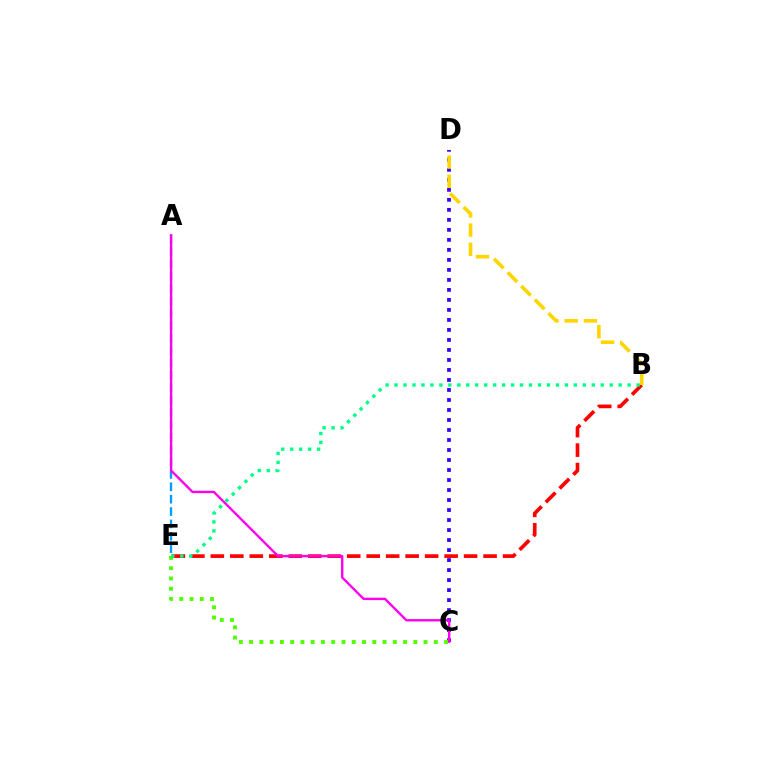{('C', 'D'): [{'color': '#3700ff', 'line_style': 'dotted', 'thickness': 2.72}], ('C', 'E'): [{'color': '#4fff00', 'line_style': 'dotted', 'thickness': 2.79}], ('B', 'E'): [{'color': '#ff0000', 'line_style': 'dashed', 'thickness': 2.65}, {'color': '#00ff86', 'line_style': 'dotted', 'thickness': 2.44}], ('A', 'E'): [{'color': '#009eff', 'line_style': 'dashed', 'thickness': 1.68}], ('A', 'C'): [{'color': '#ff00ed', 'line_style': 'solid', 'thickness': 1.71}], ('B', 'D'): [{'color': '#ffd500', 'line_style': 'dashed', 'thickness': 2.61}]}